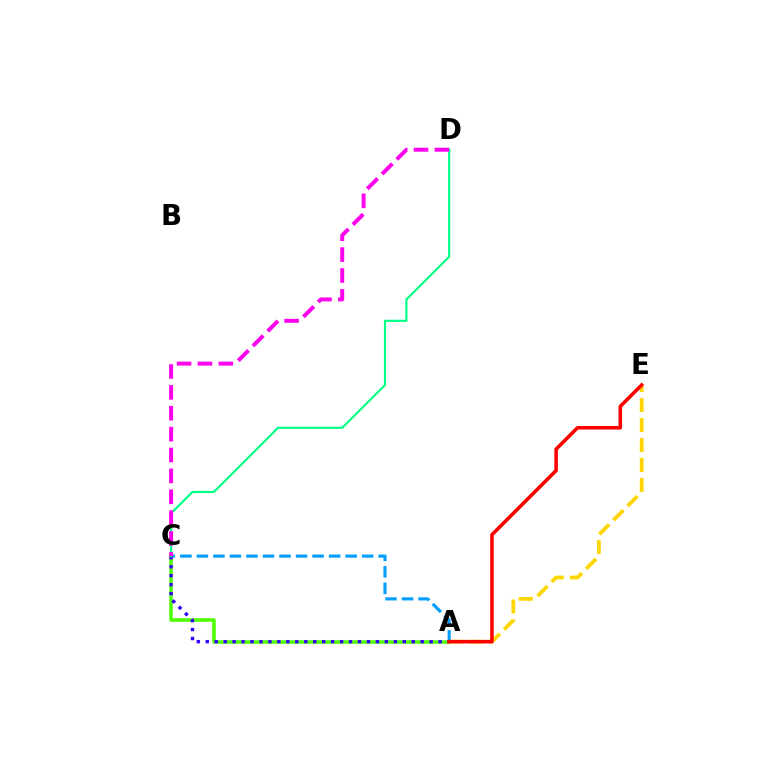{('A', 'C'): [{'color': '#009eff', 'line_style': 'dashed', 'thickness': 2.25}, {'color': '#4fff00', 'line_style': 'solid', 'thickness': 2.54}, {'color': '#3700ff', 'line_style': 'dotted', 'thickness': 2.43}], ('A', 'E'): [{'color': '#ffd500', 'line_style': 'dashed', 'thickness': 2.71}, {'color': '#ff0000', 'line_style': 'solid', 'thickness': 2.55}], ('C', 'D'): [{'color': '#00ff86', 'line_style': 'solid', 'thickness': 1.56}, {'color': '#ff00ed', 'line_style': 'dashed', 'thickness': 2.84}]}